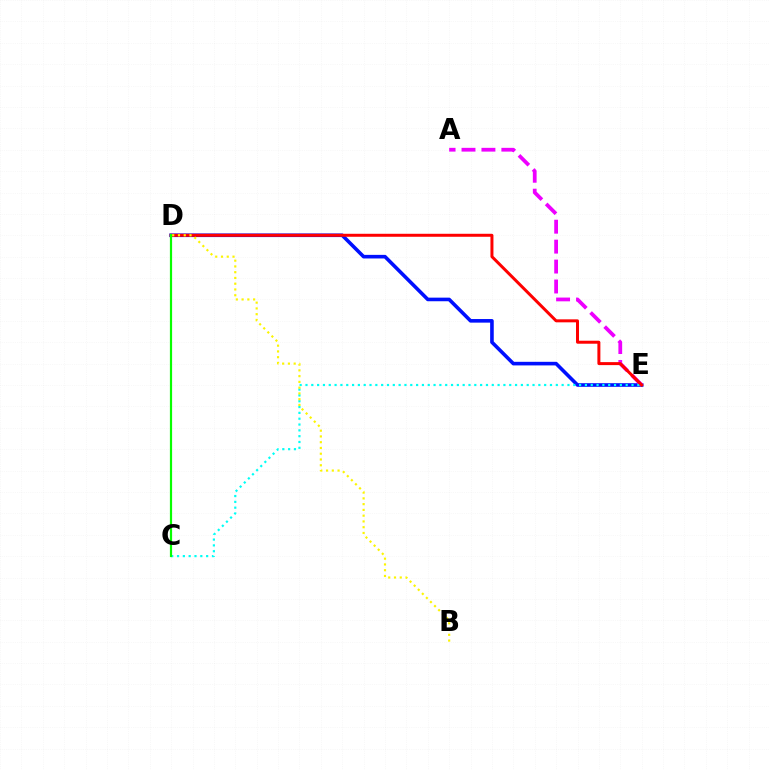{('D', 'E'): [{'color': '#0010ff', 'line_style': 'solid', 'thickness': 2.59}, {'color': '#ff0000', 'line_style': 'solid', 'thickness': 2.15}], ('A', 'E'): [{'color': '#ee00ff', 'line_style': 'dashed', 'thickness': 2.71}], ('C', 'E'): [{'color': '#00fff6', 'line_style': 'dotted', 'thickness': 1.58}], ('C', 'D'): [{'color': '#08ff00', 'line_style': 'solid', 'thickness': 1.59}], ('B', 'D'): [{'color': '#fcf500', 'line_style': 'dotted', 'thickness': 1.57}]}